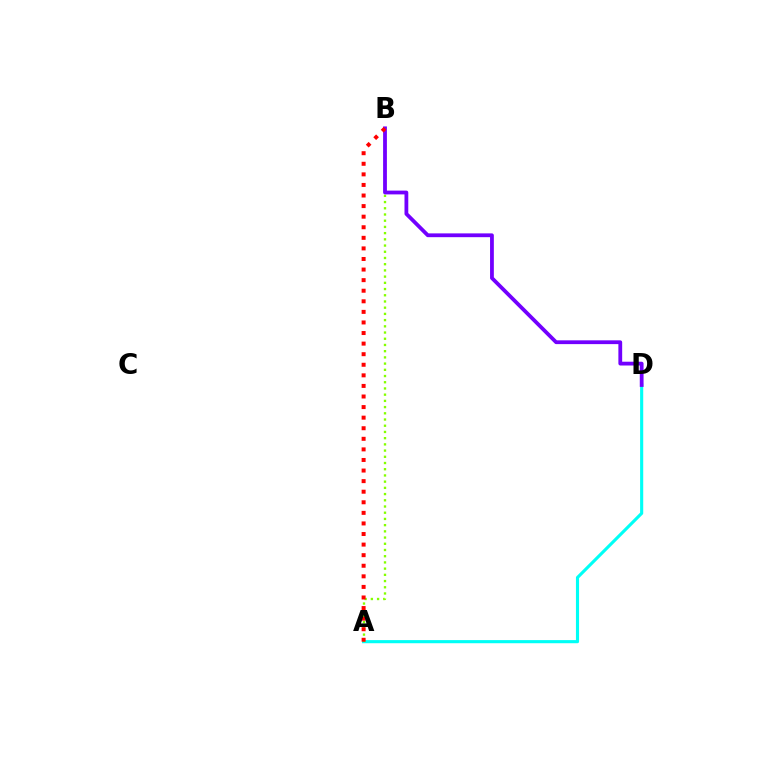{('A', 'D'): [{'color': '#00fff6', 'line_style': 'solid', 'thickness': 2.24}], ('A', 'B'): [{'color': '#84ff00', 'line_style': 'dotted', 'thickness': 1.69}, {'color': '#ff0000', 'line_style': 'dotted', 'thickness': 2.87}], ('B', 'D'): [{'color': '#7200ff', 'line_style': 'solid', 'thickness': 2.73}]}